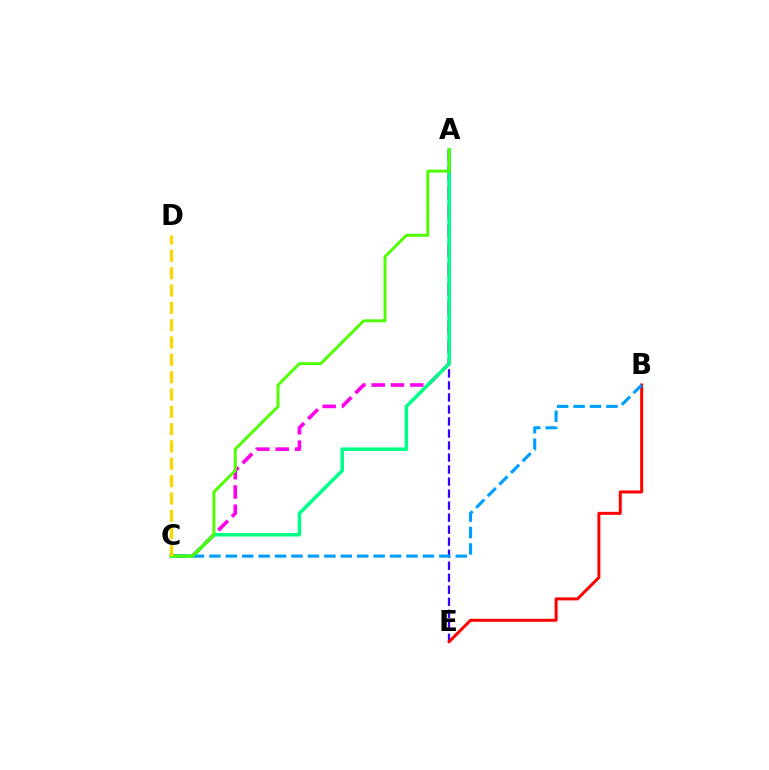{('A', 'E'): [{'color': '#3700ff', 'line_style': 'dashed', 'thickness': 1.63}], ('B', 'E'): [{'color': '#ff0000', 'line_style': 'solid', 'thickness': 2.16}], ('A', 'C'): [{'color': '#ff00ed', 'line_style': 'dashed', 'thickness': 2.62}, {'color': '#00ff86', 'line_style': 'solid', 'thickness': 2.55}, {'color': '#4fff00', 'line_style': 'solid', 'thickness': 2.1}], ('B', 'C'): [{'color': '#009eff', 'line_style': 'dashed', 'thickness': 2.23}], ('C', 'D'): [{'color': '#ffd500', 'line_style': 'dashed', 'thickness': 2.35}]}